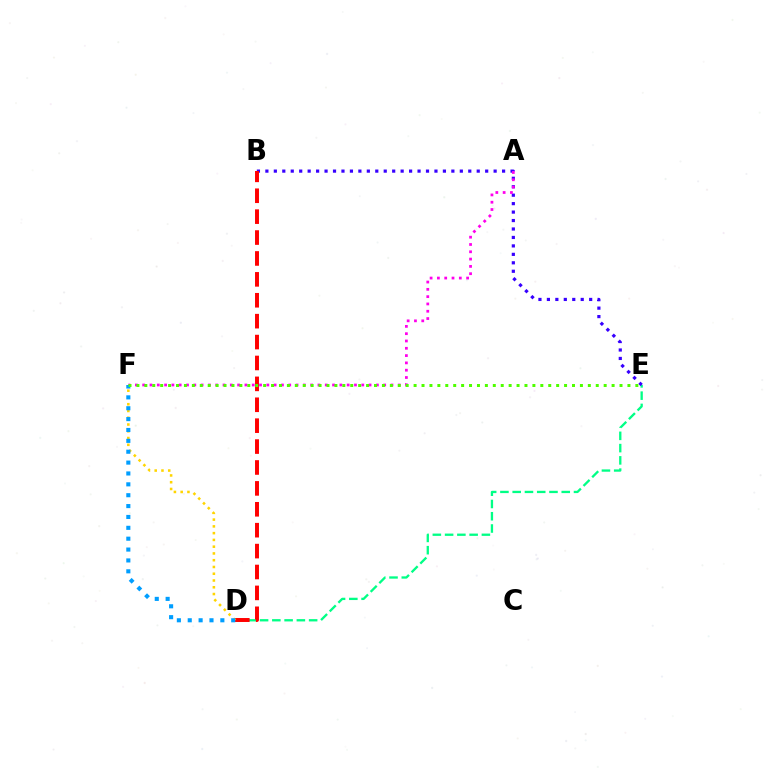{('D', 'E'): [{'color': '#00ff86', 'line_style': 'dashed', 'thickness': 1.67}], ('B', 'E'): [{'color': '#3700ff', 'line_style': 'dotted', 'thickness': 2.3}], ('A', 'F'): [{'color': '#ff00ed', 'line_style': 'dotted', 'thickness': 1.98}], ('B', 'D'): [{'color': '#ff0000', 'line_style': 'dashed', 'thickness': 2.84}], ('D', 'F'): [{'color': '#ffd500', 'line_style': 'dotted', 'thickness': 1.84}, {'color': '#009eff', 'line_style': 'dotted', 'thickness': 2.95}], ('E', 'F'): [{'color': '#4fff00', 'line_style': 'dotted', 'thickness': 2.15}]}